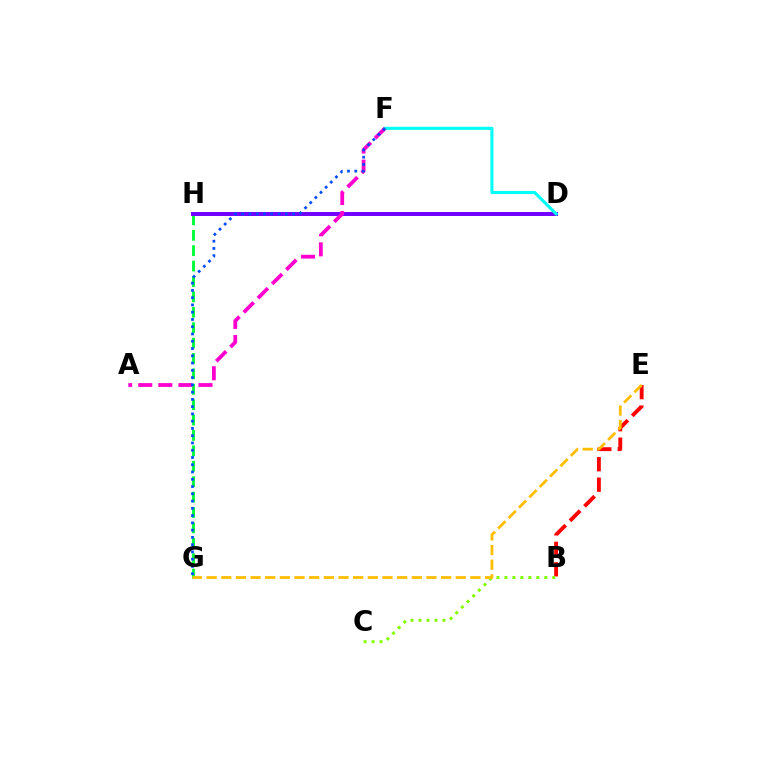{('G', 'H'): [{'color': '#00ff39', 'line_style': 'dashed', 'thickness': 2.09}], ('B', 'E'): [{'color': '#ff0000', 'line_style': 'dashed', 'thickness': 2.78}], ('B', 'C'): [{'color': '#84ff00', 'line_style': 'dotted', 'thickness': 2.17}], ('D', 'H'): [{'color': '#7200ff', 'line_style': 'solid', 'thickness': 2.85}], ('D', 'F'): [{'color': '#00fff6', 'line_style': 'solid', 'thickness': 2.23}], ('A', 'F'): [{'color': '#ff00cf', 'line_style': 'dashed', 'thickness': 2.73}], ('E', 'G'): [{'color': '#ffbd00', 'line_style': 'dashed', 'thickness': 1.99}], ('F', 'G'): [{'color': '#004bff', 'line_style': 'dotted', 'thickness': 1.97}]}